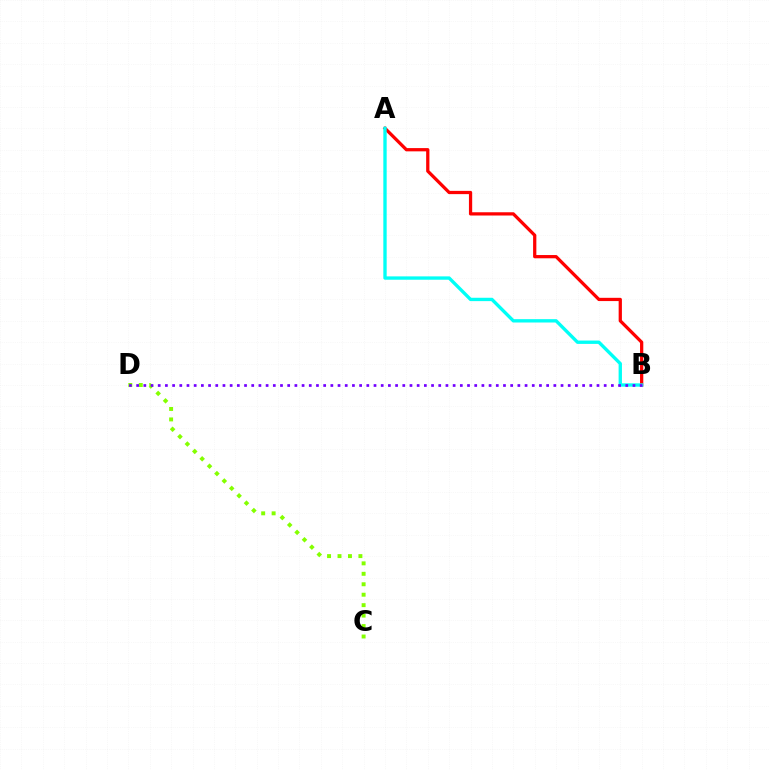{('C', 'D'): [{'color': '#84ff00', 'line_style': 'dotted', 'thickness': 2.84}], ('A', 'B'): [{'color': '#ff0000', 'line_style': 'solid', 'thickness': 2.34}, {'color': '#00fff6', 'line_style': 'solid', 'thickness': 2.41}], ('B', 'D'): [{'color': '#7200ff', 'line_style': 'dotted', 'thickness': 1.95}]}